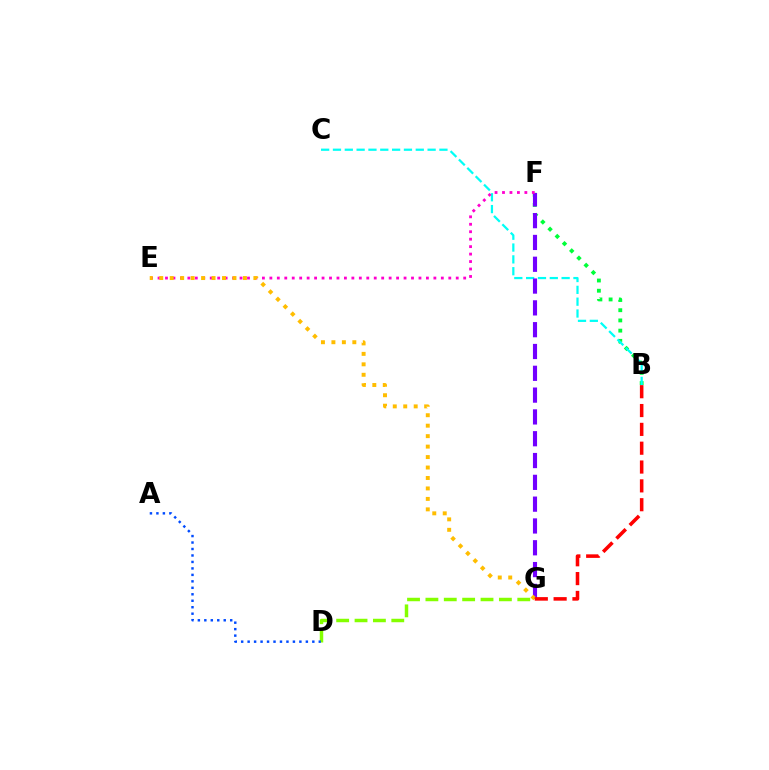{('B', 'F'): [{'color': '#00ff39', 'line_style': 'dotted', 'thickness': 2.78}], ('D', 'G'): [{'color': '#84ff00', 'line_style': 'dashed', 'thickness': 2.5}], ('A', 'D'): [{'color': '#004bff', 'line_style': 'dotted', 'thickness': 1.76}], ('B', 'C'): [{'color': '#00fff6', 'line_style': 'dashed', 'thickness': 1.61}], ('F', 'G'): [{'color': '#7200ff', 'line_style': 'dashed', 'thickness': 2.96}], ('E', 'F'): [{'color': '#ff00cf', 'line_style': 'dotted', 'thickness': 2.03}], ('E', 'G'): [{'color': '#ffbd00', 'line_style': 'dotted', 'thickness': 2.84}], ('B', 'G'): [{'color': '#ff0000', 'line_style': 'dashed', 'thickness': 2.56}]}